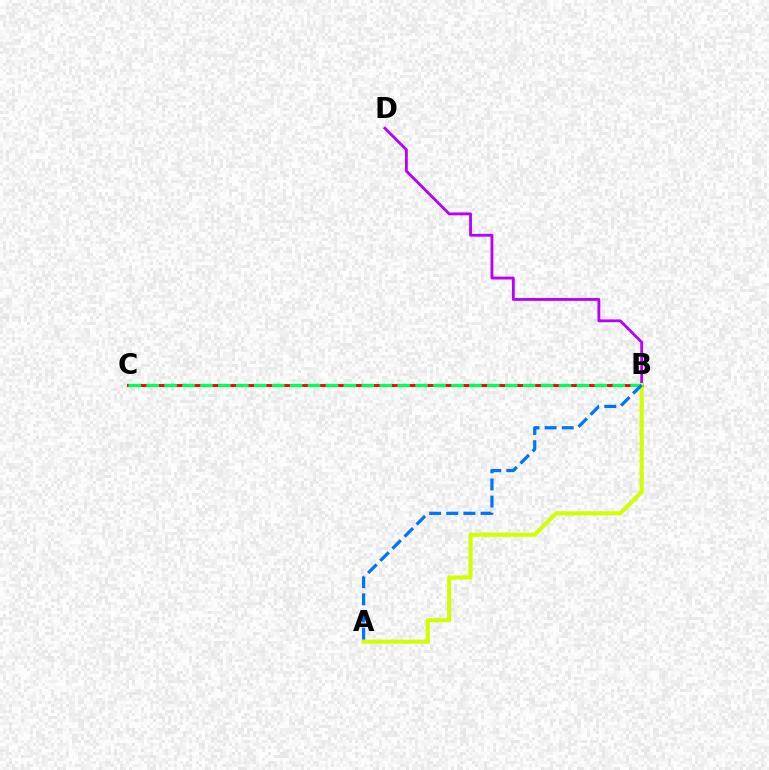{('B', 'C'): [{'color': '#ff0000', 'line_style': 'solid', 'thickness': 2.08}, {'color': '#00ff5c', 'line_style': 'dashed', 'thickness': 2.44}], ('B', 'D'): [{'color': '#b900ff', 'line_style': 'solid', 'thickness': 2.04}], ('A', 'B'): [{'color': '#d1ff00', 'line_style': 'solid', 'thickness': 2.93}, {'color': '#0074ff', 'line_style': 'dashed', 'thickness': 2.33}]}